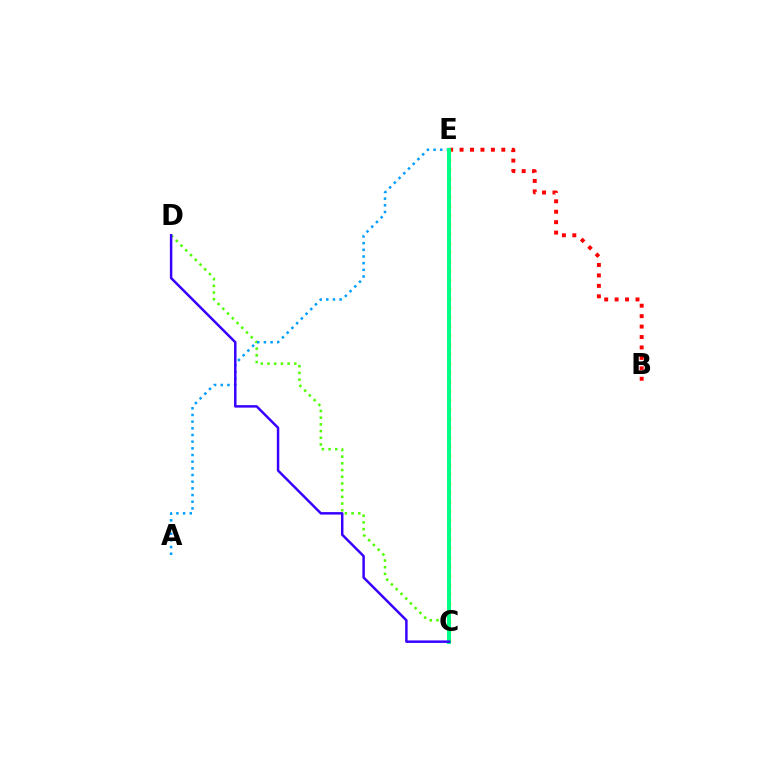{('B', 'E'): [{'color': '#ff0000', 'line_style': 'dotted', 'thickness': 2.84}], ('C', 'D'): [{'color': '#4fff00', 'line_style': 'dotted', 'thickness': 1.82}, {'color': '#3700ff', 'line_style': 'solid', 'thickness': 1.78}], ('A', 'E'): [{'color': '#009eff', 'line_style': 'dotted', 'thickness': 1.81}], ('C', 'E'): [{'color': '#ff00ed', 'line_style': 'solid', 'thickness': 1.79}, {'color': '#ffd500', 'line_style': 'dotted', 'thickness': 2.51}, {'color': '#00ff86', 'line_style': 'solid', 'thickness': 2.88}]}